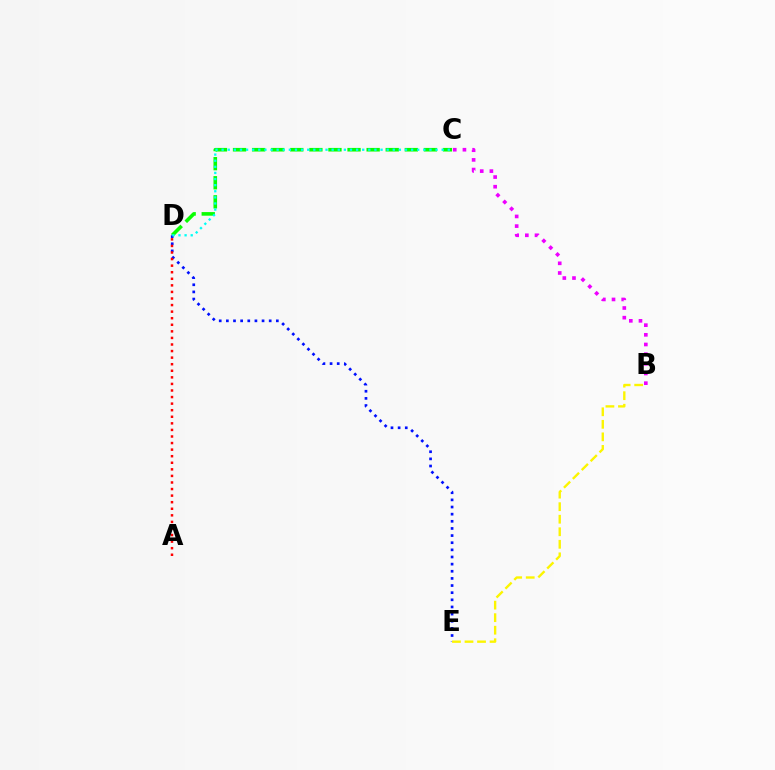{('C', 'D'): [{'color': '#08ff00', 'line_style': 'dashed', 'thickness': 2.59}, {'color': '#00fff6', 'line_style': 'dotted', 'thickness': 1.66}], ('D', 'E'): [{'color': '#0010ff', 'line_style': 'dotted', 'thickness': 1.94}], ('A', 'D'): [{'color': '#ff0000', 'line_style': 'dotted', 'thickness': 1.79}], ('B', 'E'): [{'color': '#fcf500', 'line_style': 'dashed', 'thickness': 1.7}], ('B', 'C'): [{'color': '#ee00ff', 'line_style': 'dotted', 'thickness': 2.63}]}